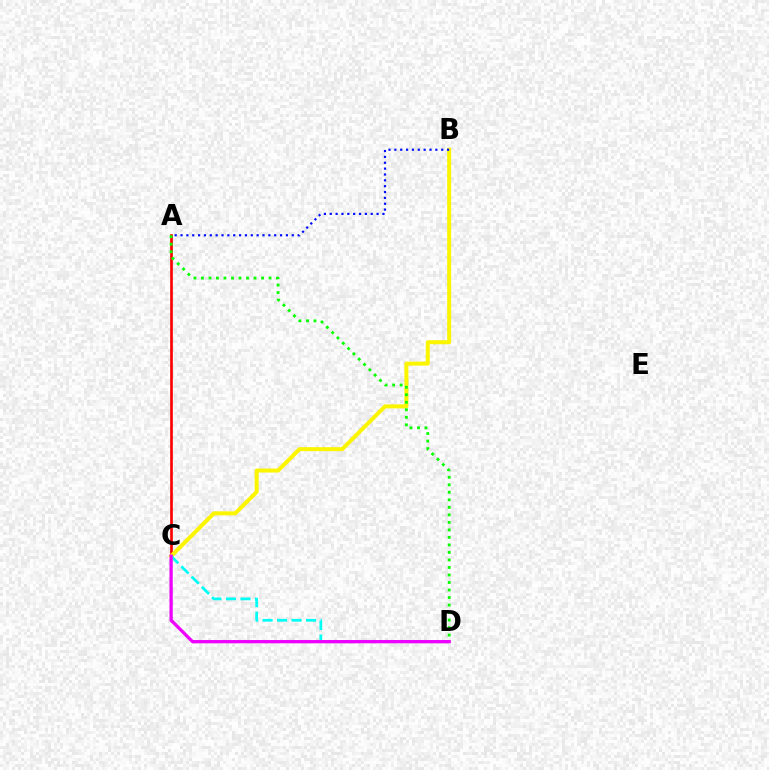{('A', 'C'): [{'color': '#ff0000', 'line_style': 'solid', 'thickness': 1.93}], ('B', 'C'): [{'color': '#fcf500', 'line_style': 'solid', 'thickness': 2.88}], ('C', 'D'): [{'color': '#00fff6', 'line_style': 'dashed', 'thickness': 1.97}, {'color': '#ee00ff', 'line_style': 'solid', 'thickness': 2.36}], ('A', 'D'): [{'color': '#08ff00', 'line_style': 'dotted', 'thickness': 2.04}], ('A', 'B'): [{'color': '#0010ff', 'line_style': 'dotted', 'thickness': 1.59}]}